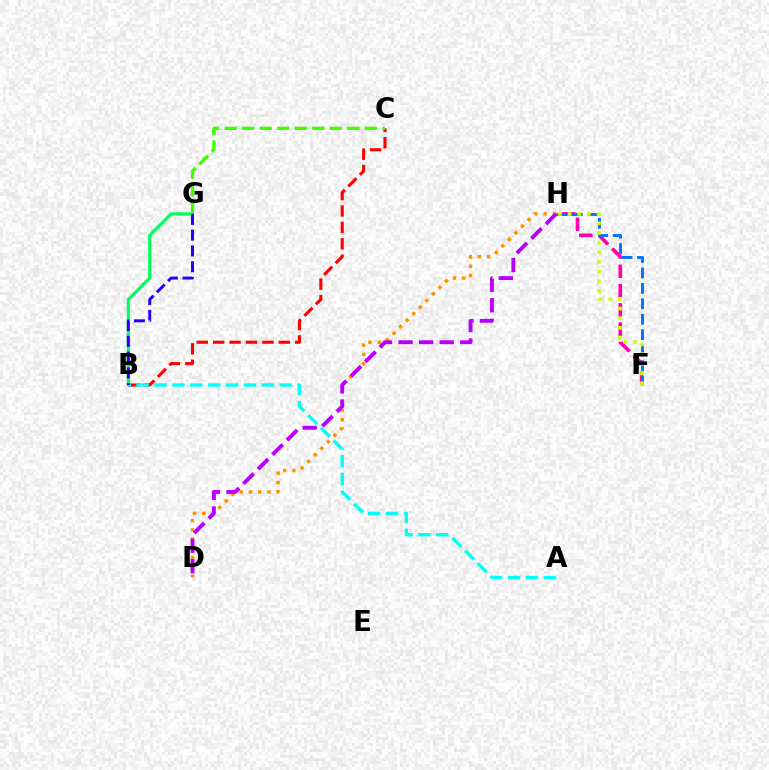{('B', 'G'): [{'color': '#00ff5c', 'line_style': 'solid', 'thickness': 2.26}, {'color': '#2500ff', 'line_style': 'dashed', 'thickness': 2.14}], ('F', 'H'): [{'color': '#ff00ac', 'line_style': 'dashed', 'thickness': 2.62}, {'color': '#0074ff', 'line_style': 'dashed', 'thickness': 2.1}, {'color': '#d1ff00', 'line_style': 'dotted', 'thickness': 2.63}], ('D', 'H'): [{'color': '#ff9400', 'line_style': 'dotted', 'thickness': 2.52}, {'color': '#b900ff', 'line_style': 'dashed', 'thickness': 2.79}], ('B', 'C'): [{'color': '#ff0000', 'line_style': 'dashed', 'thickness': 2.23}], ('C', 'G'): [{'color': '#3dff00', 'line_style': 'dashed', 'thickness': 2.38}], ('A', 'B'): [{'color': '#00fff6', 'line_style': 'dashed', 'thickness': 2.43}]}